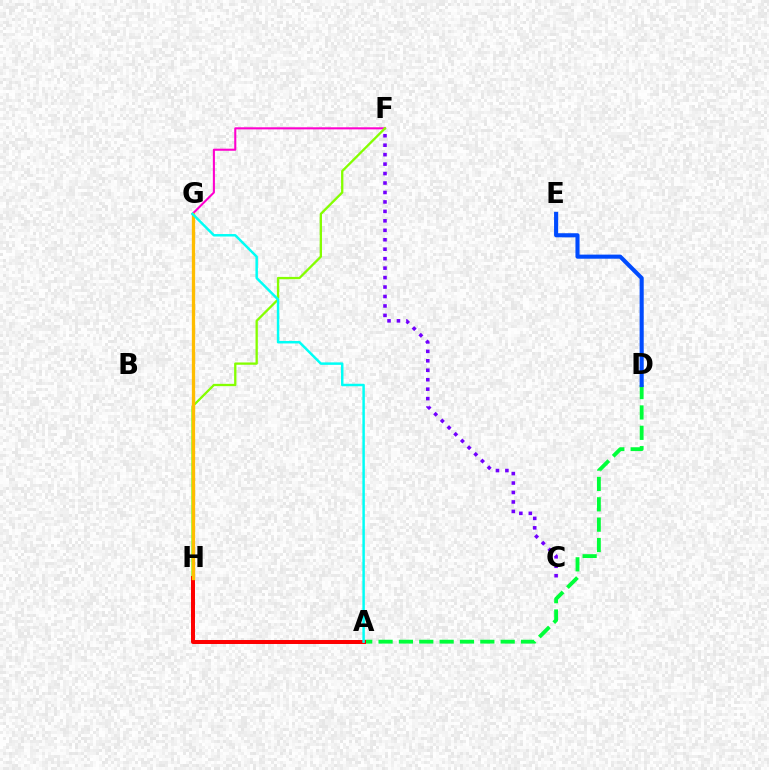{('F', 'G'): [{'color': '#ff00cf', 'line_style': 'solid', 'thickness': 1.5}], ('F', 'H'): [{'color': '#84ff00', 'line_style': 'solid', 'thickness': 1.66}], ('A', 'D'): [{'color': '#00ff39', 'line_style': 'dashed', 'thickness': 2.76}], ('A', 'H'): [{'color': '#ff0000', 'line_style': 'solid', 'thickness': 2.87}], ('C', 'F'): [{'color': '#7200ff', 'line_style': 'dotted', 'thickness': 2.57}], ('D', 'E'): [{'color': '#004bff', 'line_style': 'solid', 'thickness': 2.95}], ('G', 'H'): [{'color': '#ffbd00', 'line_style': 'solid', 'thickness': 2.38}], ('A', 'G'): [{'color': '#00fff6', 'line_style': 'solid', 'thickness': 1.78}]}